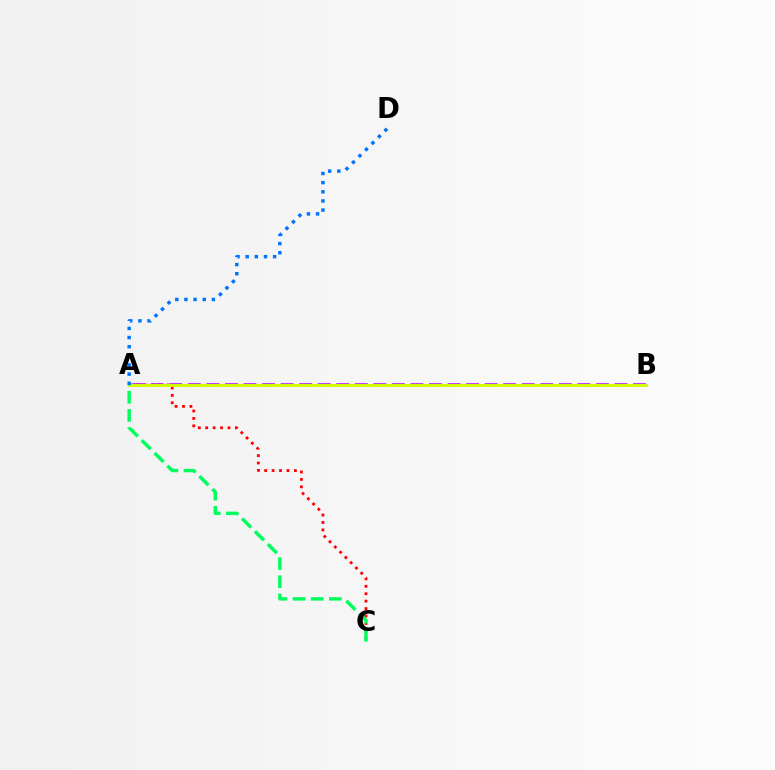{('A', 'C'): [{'color': '#ff0000', 'line_style': 'dotted', 'thickness': 2.02}, {'color': '#00ff5c', 'line_style': 'dashed', 'thickness': 2.47}], ('A', 'B'): [{'color': '#b900ff', 'line_style': 'dashed', 'thickness': 2.52}, {'color': '#d1ff00', 'line_style': 'solid', 'thickness': 2.13}], ('A', 'D'): [{'color': '#0074ff', 'line_style': 'dotted', 'thickness': 2.48}]}